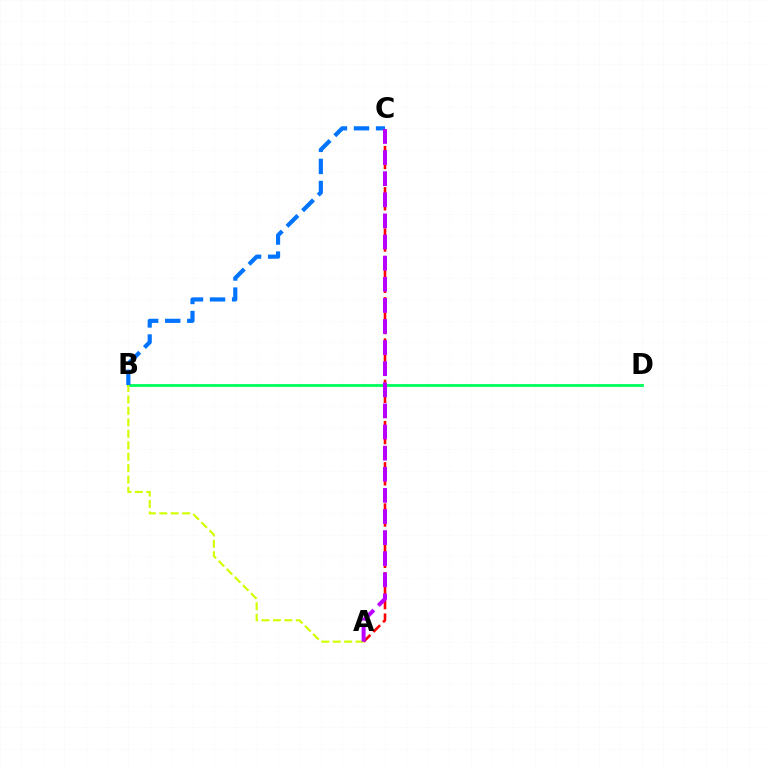{('B', 'D'): [{'color': '#00ff5c', 'line_style': 'solid', 'thickness': 2.02}], ('B', 'C'): [{'color': '#0074ff', 'line_style': 'dashed', 'thickness': 3.0}], ('A', 'B'): [{'color': '#d1ff00', 'line_style': 'dashed', 'thickness': 1.55}], ('A', 'C'): [{'color': '#ff0000', 'line_style': 'dashed', 'thickness': 1.87}, {'color': '#b900ff', 'line_style': 'dashed', 'thickness': 2.87}]}